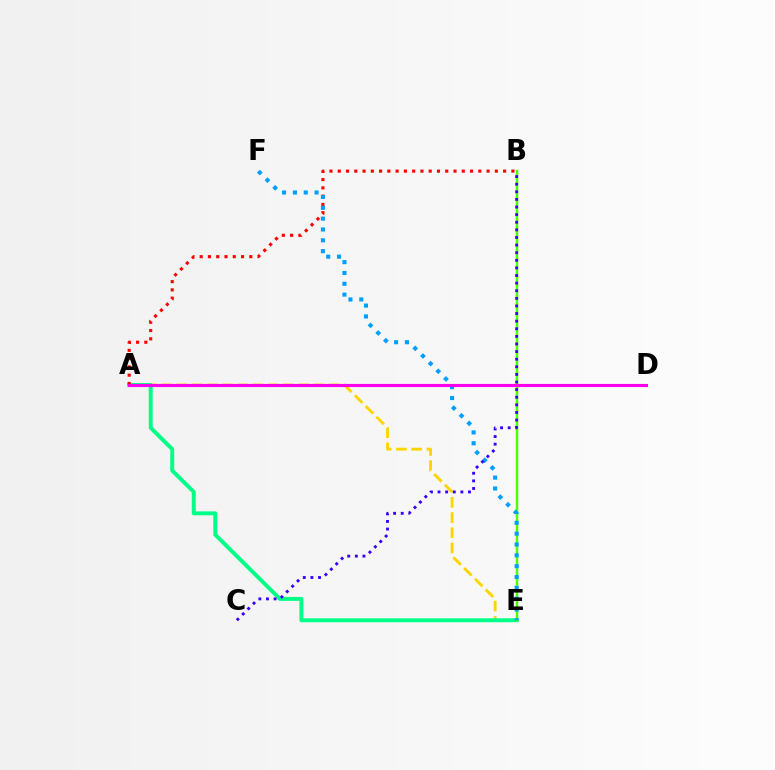{('A', 'E'): [{'color': '#ffd500', 'line_style': 'dashed', 'thickness': 2.07}, {'color': '#00ff86', 'line_style': 'solid', 'thickness': 2.83}], ('B', 'E'): [{'color': '#4fff00', 'line_style': 'solid', 'thickness': 1.78}], ('A', 'B'): [{'color': '#ff0000', 'line_style': 'dotted', 'thickness': 2.25}], ('E', 'F'): [{'color': '#009eff', 'line_style': 'dotted', 'thickness': 2.94}], ('A', 'D'): [{'color': '#ff00ed', 'line_style': 'solid', 'thickness': 2.26}], ('B', 'C'): [{'color': '#3700ff', 'line_style': 'dotted', 'thickness': 2.07}]}